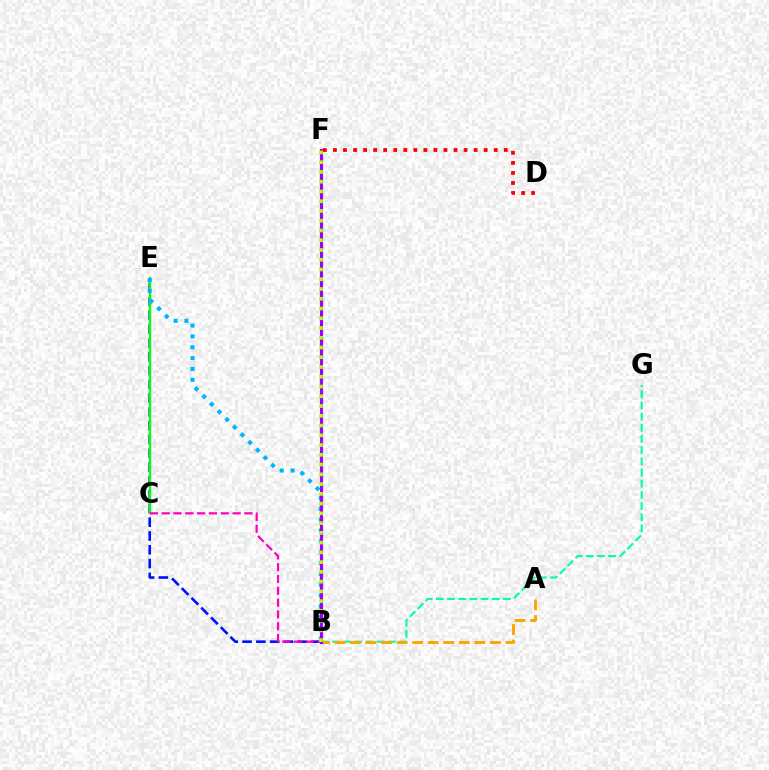{('B', 'E'): [{'color': '#0010ff', 'line_style': 'dashed', 'thickness': 1.87}, {'color': '#00b5ff', 'line_style': 'dotted', 'thickness': 2.94}], ('C', 'E'): [{'color': '#08ff00', 'line_style': 'solid', 'thickness': 1.64}], ('B', 'C'): [{'color': '#ff00bd', 'line_style': 'dashed', 'thickness': 1.61}], ('D', 'F'): [{'color': '#ff0000', 'line_style': 'dotted', 'thickness': 2.73}], ('B', 'G'): [{'color': '#00ff9d', 'line_style': 'dashed', 'thickness': 1.52}], ('A', 'B'): [{'color': '#ffa500', 'line_style': 'dashed', 'thickness': 2.11}], ('B', 'F'): [{'color': '#9b00ff', 'line_style': 'solid', 'thickness': 2.27}, {'color': '#b3ff00', 'line_style': 'dotted', 'thickness': 2.65}]}